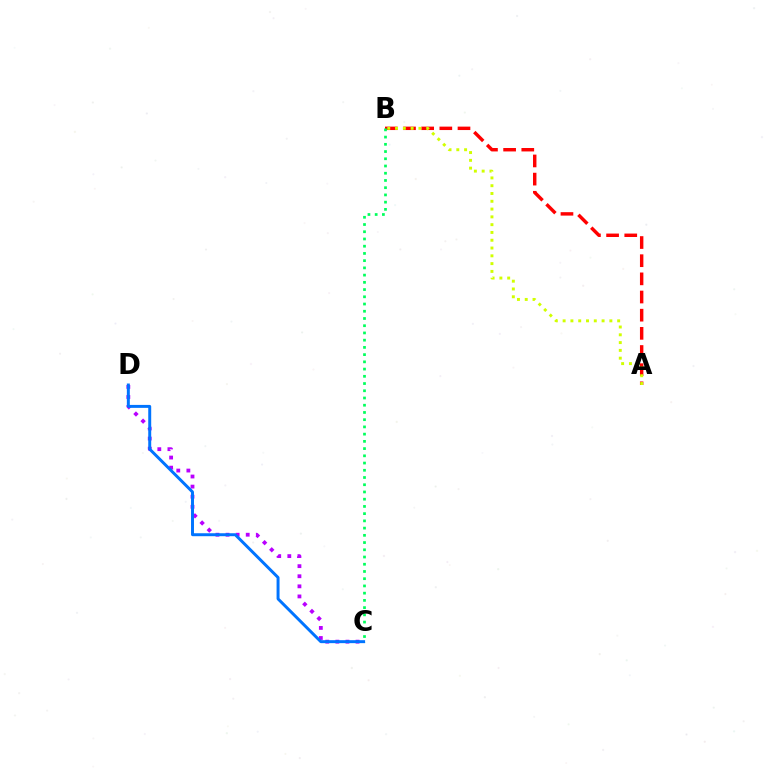{('C', 'D'): [{'color': '#b900ff', 'line_style': 'dotted', 'thickness': 2.74}, {'color': '#0074ff', 'line_style': 'solid', 'thickness': 2.13}], ('A', 'B'): [{'color': '#ff0000', 'line_style': 'dashed', 'thickness': 2.47}, {'color': '#d1ff00', 'line_style': 'dotted', 'thickness': 2.12}], ('B', 'C'): [{'color': '#00ff5c', 'line_style': 'dotted', 'thickness': 1.96}]}